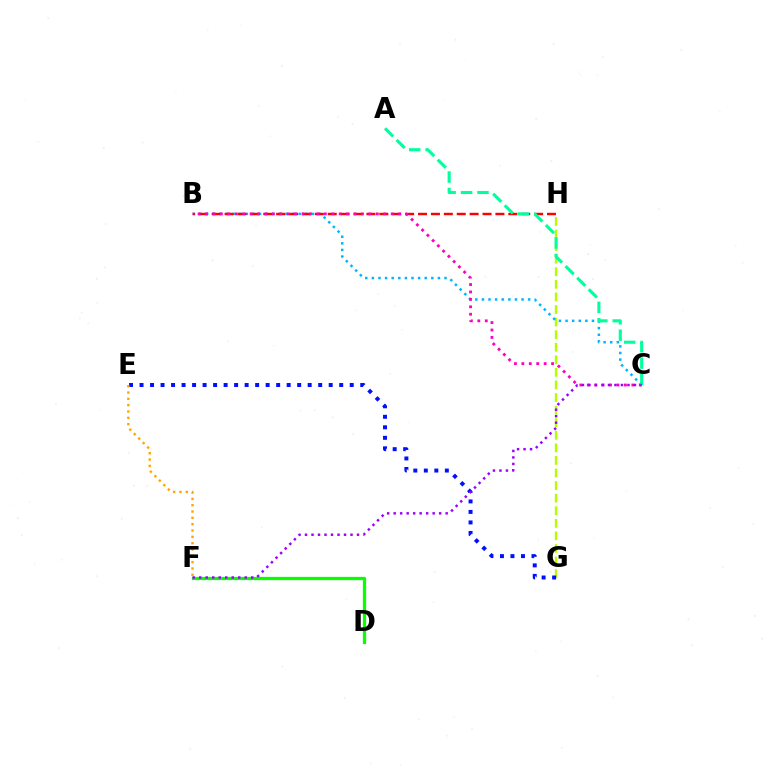{('G', 'H'): [{'color': '#b3ff00', 'line_style': 'dashed', 'thickness': 1.71}], ('E', 'G'): [{'color': '#0010ff', 'line_style': 'dotted', 'thickness': 2.86}], ('B', 'C'): [{'color': '#00b5ff', 'line_style': 'dotted', 'thickness': 1.79}, {'color': '#ff00bd', 'line_style': 'dotted', 'thickness': 2.02}], ('D', 'F'): [{'color': '#08ff00', 'line_style': 'solid', 'thickness': 2.35}], ('E', 'F'): [{'color': '#ffa500', 'line_style': 'dotted', 'thickness': 1.72}], ('B', 'H'): [{'color': '#ff0000', 'line_style': 'dashed', 'thickness': 1.75}], ('A', 'C'): [{'color': '#00ff9d', 'line_style': 'dashed', 'thickness': 2.23}], ('C', 'F'): [{'color': '#9b00ff', 'line_style': 'dotted', 'thickness': 1.77}]}